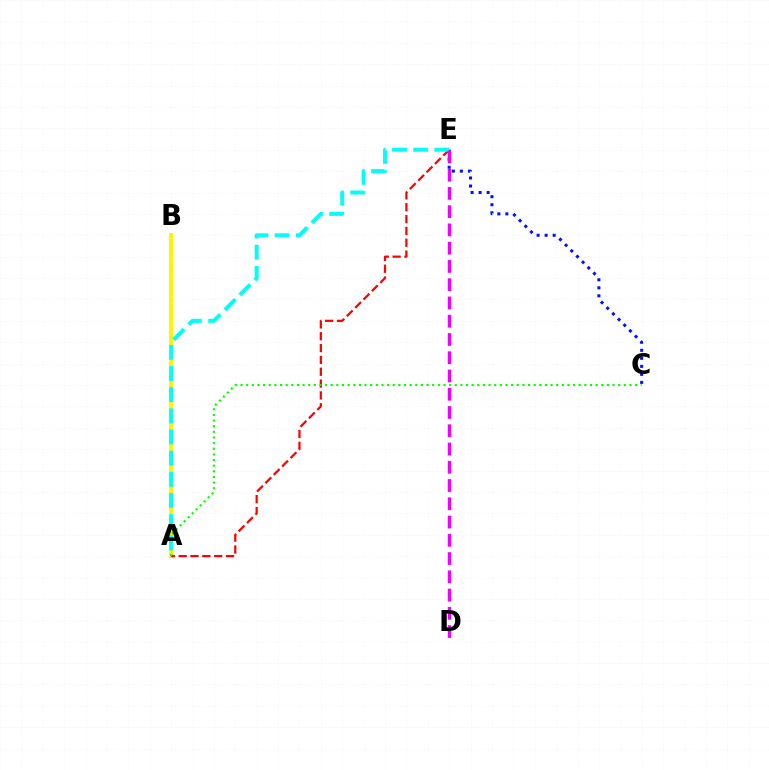{('C', 'E'): [{'color': '#0010ff', 'line_style': 'dotted', 'thickness': 2.18}], ('A', 'B'): [{'color': '#fcf500', 'line_style': 'solid', 'thickness': 2.87}], ('A', 'E'): [{'color': '#ff0000', 'line_style': 'dashed', 'thickness': 1.61}, {'color': '#00fff6', 'line_style': 'dashed', 'thickness': 2.87}], ('A', 'C'): [{'color': '#08ff00', 'line_style': 'dotted', 'thickness': 1.53}], ('D', 'E'): [{'color': '#ee00ff', 'line_style': 'dashed', 'thickness': 2.48}]}